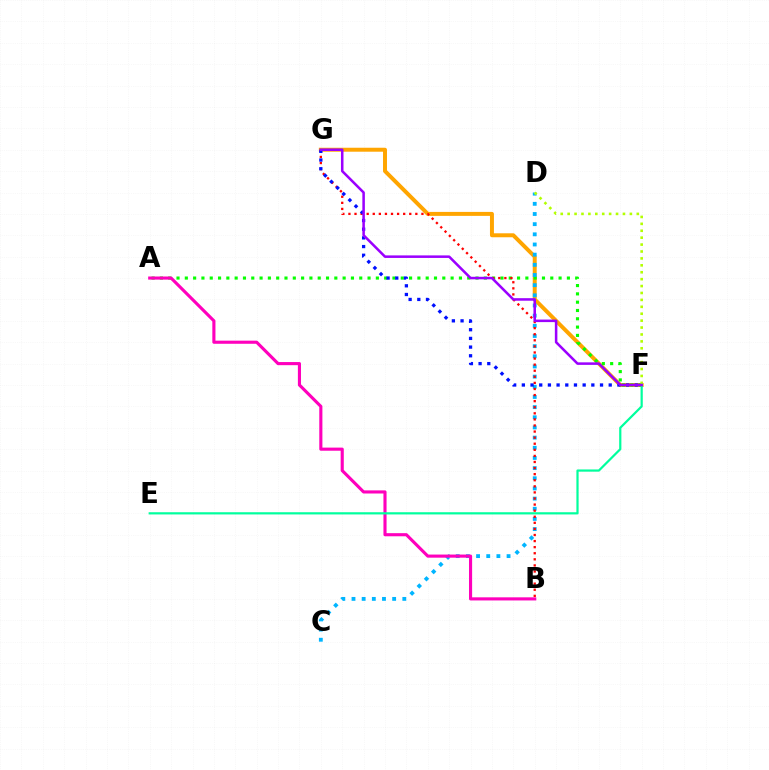{('F', 'G'): [{'color': '#ffa500', 'line_style': 'solid', 'thickness': 2.86}, {'color': '#0010ff', 'line_style': 'dotted', 'thickness': 2.36}, {'color': '#9b00ff', 'line_style': 'solid', 'thickness': 1.83}], ('A', 'F'): [{'color': '#08ff00', 'line_style': 'dotted', 'thickness': 2.26}], ('C', 'D'): [{'color': '#00b5ff', 'line_style': 'dotted', 'thickness': 2.76}], ('B', 'G'): [{'color': '#ff0000', 'line_style': 'dotted', 'thickness': 1.65}], ('A', 'B'): [{'color': '#ff00bd', 'line_style': 'solid', 'thickness': 2.25}], ('D', 'F'): [{'color': '#b3ff00', 'line_style': 'dotted', 'thickness': 1.88}], ('E', 'F'): [{'color': '#00ff9d', 'line_style': 'solid', 'thickness': 1.59}]}